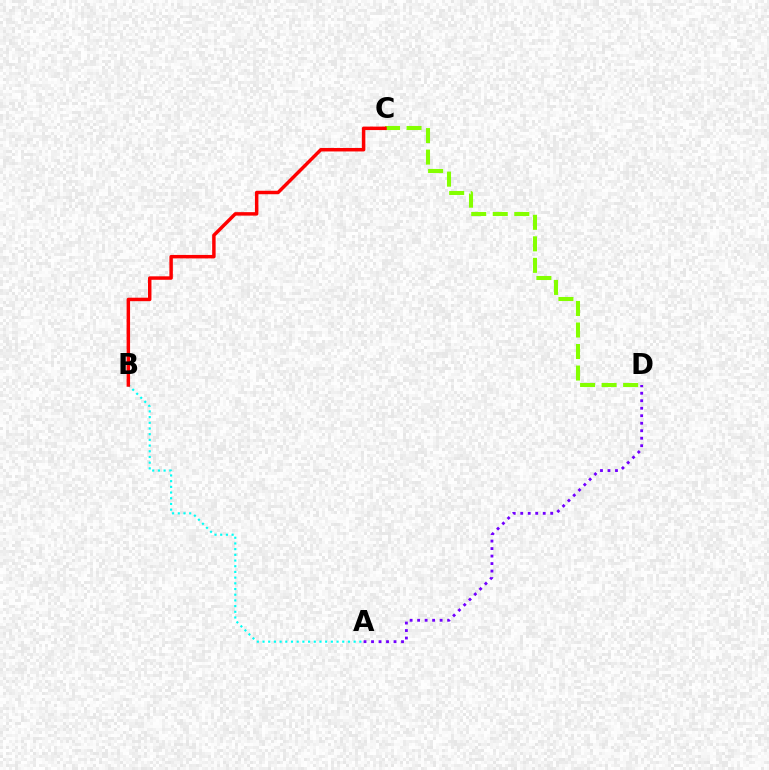{('C', 'D'): [{'color': '#84ff00', 'line_style': 'dashed', 'thickness': 2.92}], ('A', 'D'): [{'color': '#7200ff', 'line_style': 'dotted', 'thickness': 2.04}], ('A', 'B'): [{'color': '#00fff6', 'line_style': 'dotted', 'thickness': 1.55}], ('B', 'C'): [{'color': '#ff0000', 'line_style': 'solid', 'thickness': 2.5}]}